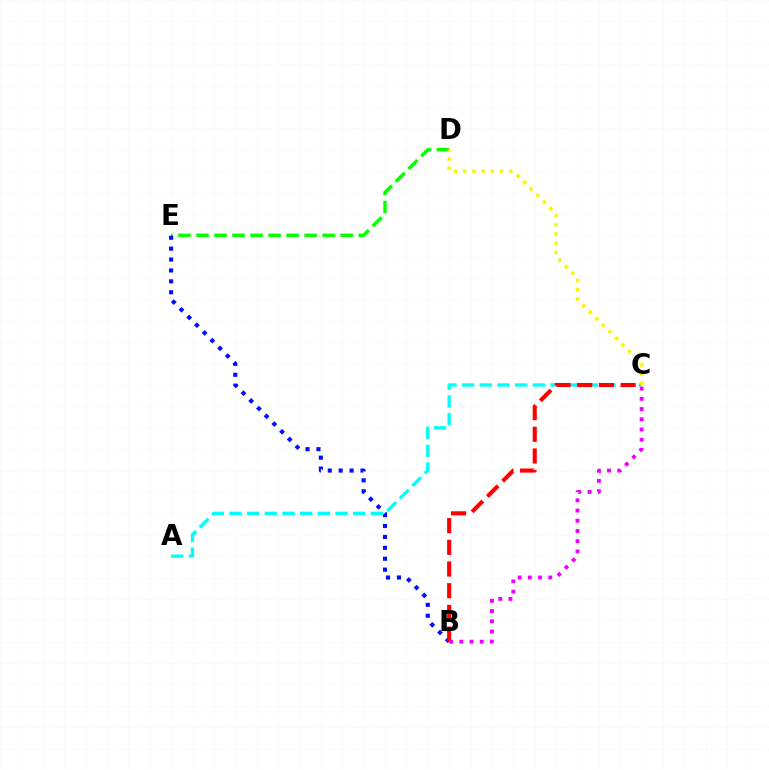{('D', 'E'): [{'color': '#08ff00', 'line_style': 'dashed', 'thickness': 2.45}], ('A', 'C'): [{'color': '#00fff6', 'line_style': 'dashed', 'thickness': 2.4}], ('B', 'E'): [{'color': '#0010ff', 'line_style': 'dotted', 'thickness': 2.96}], ('B', 'C'): [{'color': '#ff0000', 'line_style': 'dashed', 'thickness': 2.95}, {'color': '#ee00ff', 'line_style': 'dotted', 'thickness': 2.77}], ('C', 'D'): [{'color': '#fcf500', 'line_style': 'dotted', 'thickness': 2.51}]}